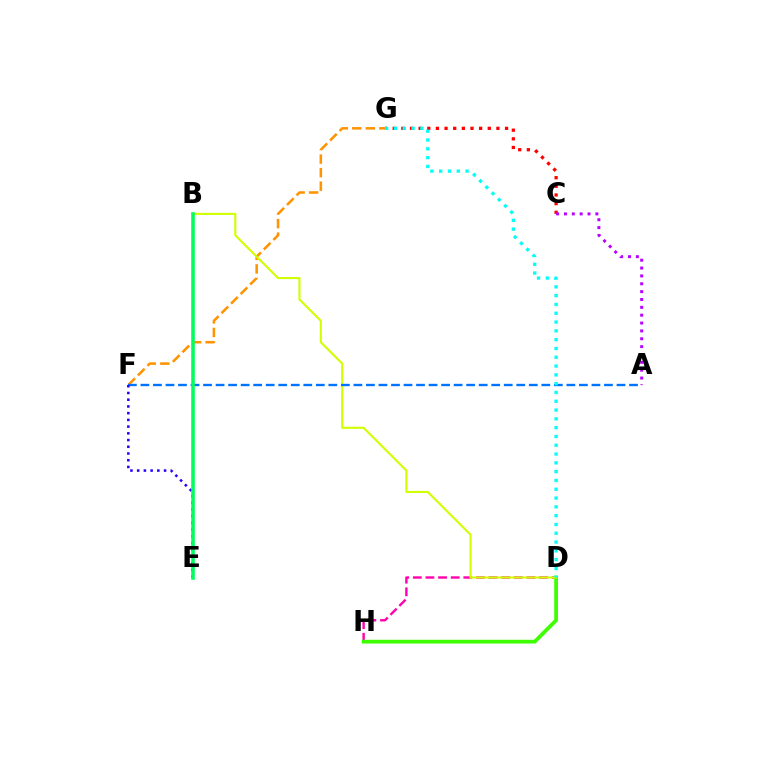{('C', 'G'): [{'color': '#ff0000', 'line_style': 'dotted', 'thickness': 2.35}], ('A', 'C'): [{'color': '#b900ff', 'line_style': 'dotted', 'thickness': 2.13}], ('D', 'H'): [{'color': '#ff00ac', 'line_style': 'dashed', 'thickness': 1.71}, {'color': '#3dff00', 'line_style': 'solid', 'thickness': 2.71}], ('F', 'G'): [{'color': '#ff9400', 'line_style': 'dashed', 'thickness': 1.84}], ('B', 'D'): [{'color': '#d1ff00', 'line_style': 'solid', 'thickness': 1.52}], ('A', 'F'): [{'color': '#0074ff', 'line_style': 'dashed', 'thickness': 1.7}], ('D', 'G'): [{'color': '#00fff6', 'line_style': 'dotted', 'thickness': 2.39}], ('E', 'F'): [{'color': '#2500ff', 'line_style': 'dotted', 'thickness': 1.83}], ('B', 'E'): [{'color': '#00ff5c', 'line_style': 'solid', 'thickness': 2.57}]}